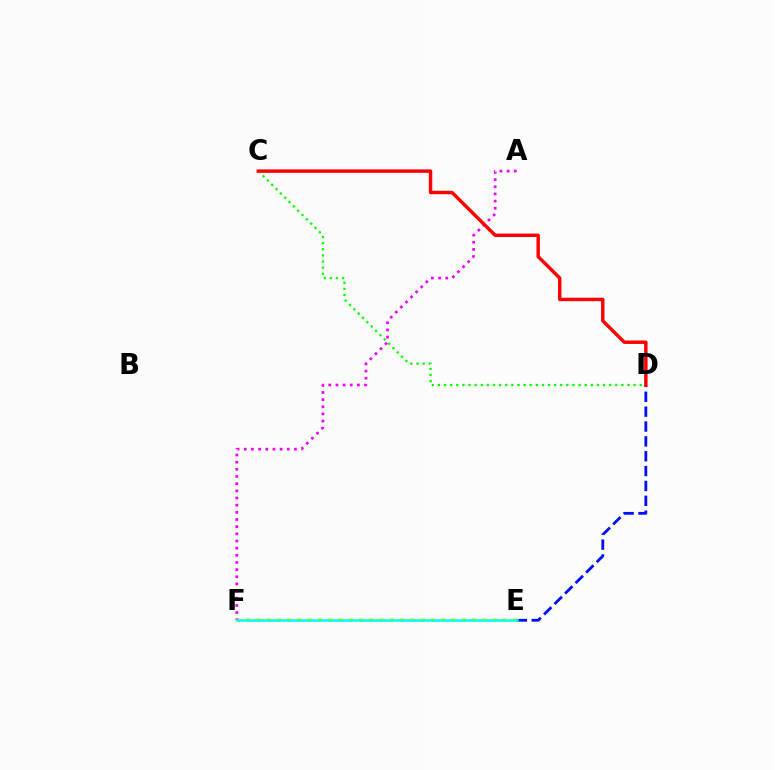{('E', 'F'): [{'color': '#fcf500', 'line_style': 'dotted', 'thickness': 2.79}, {'color': '#00fff6', 'line_style': 'solid', 'thickness': 1.85}], ('C', 'D'): [{'color': '#08ff00', 'line_style': 'dotted', 'thickness': 1.66}, {'color': '#ff0000', 'line_style': 'solid', 'thickness': 2.47}], ('A', 'F'): [{'color': '#ee00ff', 'line_style': 'dotted', 'thickness': 1.95}], ('D', 'E'): [{'color': '#0010ff', 'line_style': 'dashed', 'thickness': 2.02}]}